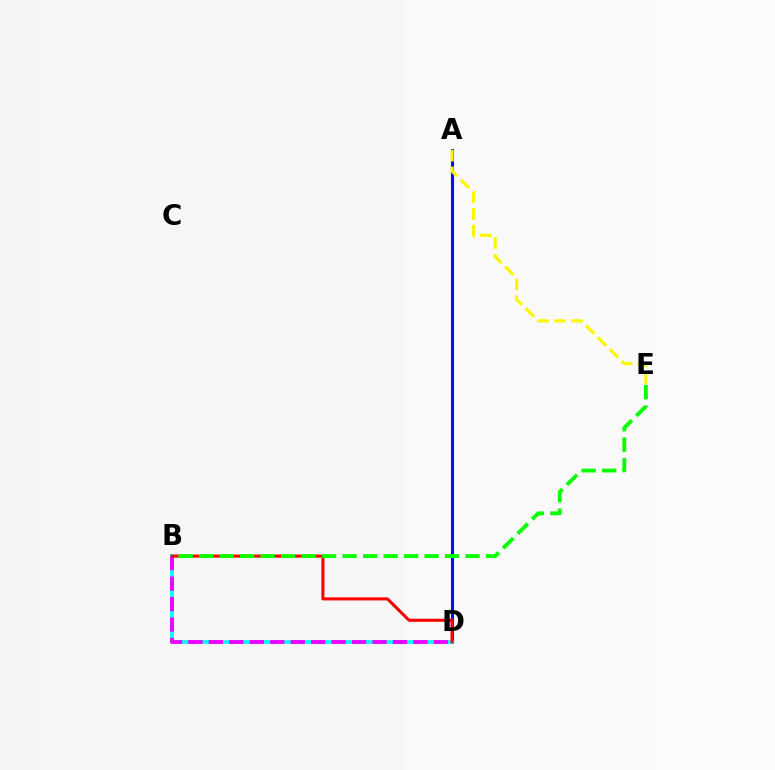{('A', 'D'): [{'color': '#0010ff', 'line_style': 'solid', 'thickness': 2.21}], ('B', 'D'): [{'color': '#00fff6', 'line_style': 'solid', 'thickness': 2.71}, {'color': '#ee00ff', 'line_style': 'dashed', 'thickness': 2.78}, {'color': '#ff0000', 'line_style': 'solid', 'thickness': 2.2}], ('A', 'E'): [{'color': '#fcf500', 'line_style': 'dashed', 'thickness': 2.29}], ('B', 'E'): [{'color': '#08ff00', 'line_style': 'dashed', 'thickness': 2.78}]}